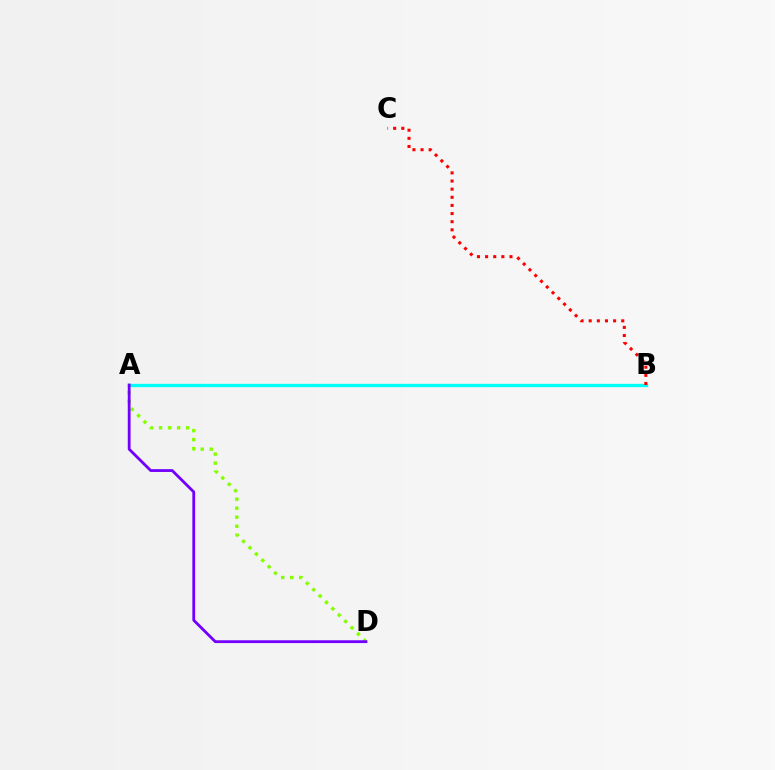{('A', 'B'): [{'color': '#00fff6', 'line_style': 'solid', 'thickness': 2.39}], ('B', 'C'): [{'color': '#ff0000', 'line_style': 'dotted', 'thickness': 2.21}], ('A', 'D'): [{'color': '#84ff00', 'line_style': 'dotted', 'thickness': 2.45}, {'color': '#7200ff', 'line_style': 'solid', 'thickness': 2.02}]}